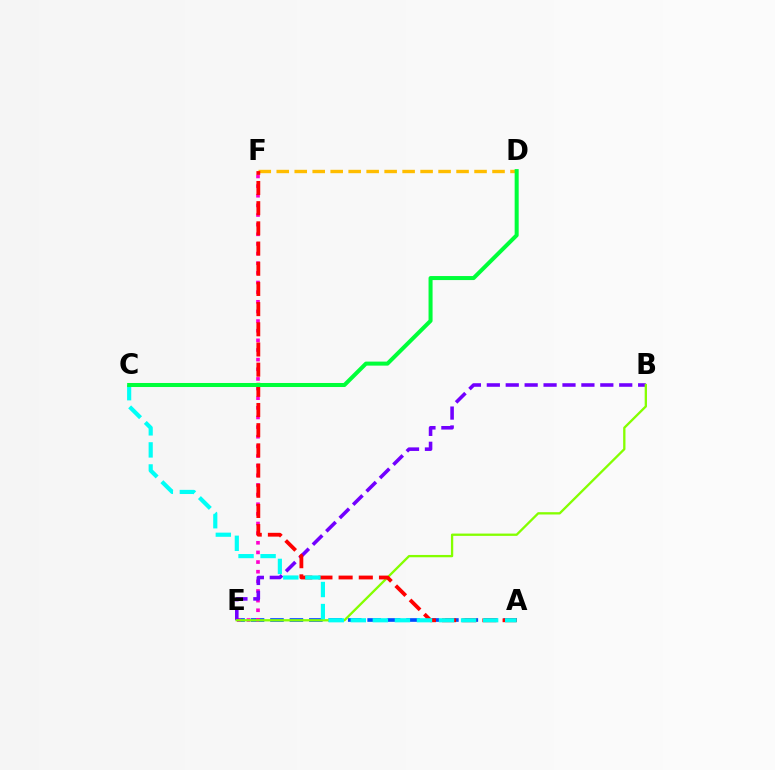{('A', 'E'): [{'color': '#004bff', 'line_style': 'dashed', 'thickness': 2.64}], ('D', 'F'): [{'color': '#ffbd00', 'line_style': 'dashed', 'thickness': 2.44}], ('E', 'F'): [{'color': '#ff00cf', 'line_style': 'dotted', 'thickness': 2.62}], ('B', 'E'): [{'color': '#7200ff', 'line_style': 'dashed', 'thickness': 2.57}, {'color': '#84ff00', 'line_style': 'solid', 'thickness': 1.66}], ('A', 'F'): [{'color': '#ff0000', 'line_style': 'dashed', 'thickness': 2.74}], ('A', 'C'): [{'color': '#00fff6', 'line_style': 'dashed', 'thickness': 3.0}], ('C', 'D'): [{'color': '#00ff39', 'line_style': 'solid', 'thickness': 2.9}]}